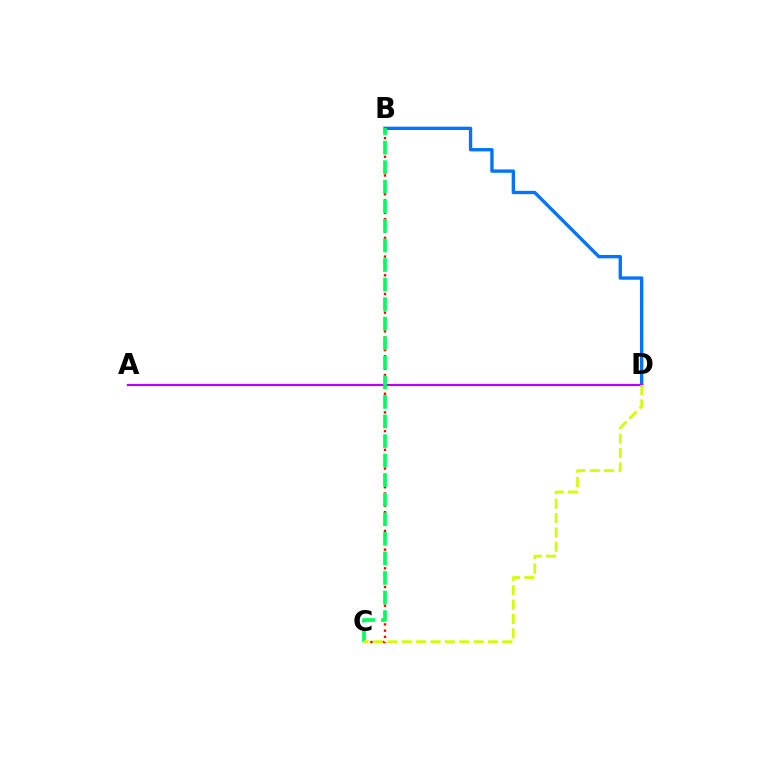{('B', 'D'): [{'color': '#0074ff', 'line_style': 'solid', 'thickness': 2.4}], ('B', 'C'): [{'color': '#ff0000', 'line_style': 'dotted', 'thickness': 1.69}, {'color': '#00ff5c', 'line_style': 'dashed', 'thickness': 2.66}], ('A', 'D'): [{'color': '#b900ff', 'line_style': 'solid', 'thickness': 1.56}], ('C', 'D'): [{'color': '#d1ff00', 'line_style': 'dashed', 'thickness': 1.95}]}